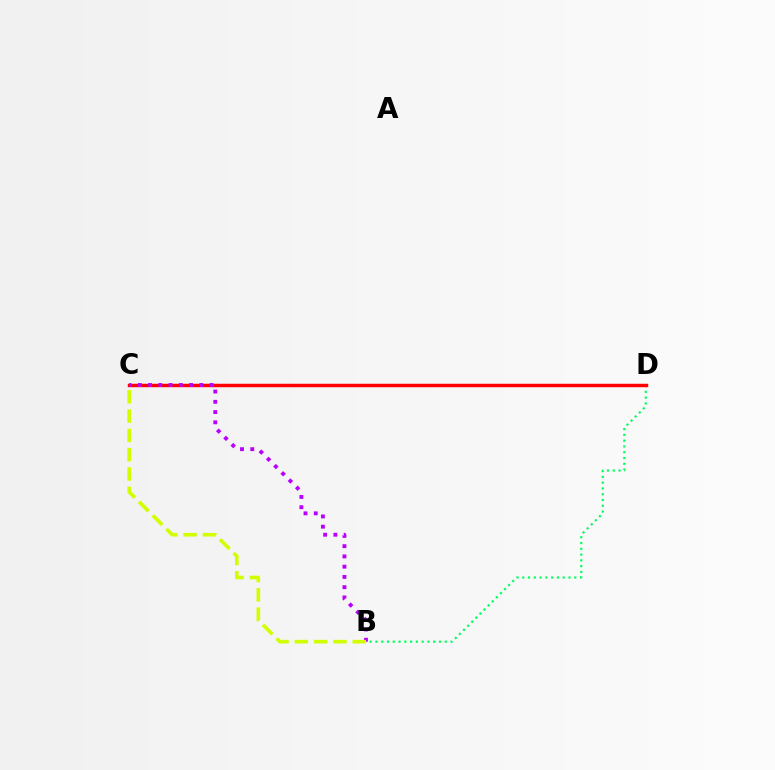{('B', 'D'): [{'color': '#00ff5c', 'line_style': 'dotted', 'thickness': 1.57}], ('C', 'D'): [{'color': '#0074ff', 'line_style': 'dashed', 'thickness': 2.13}, {'color': '#ff0000', 'line_style': 'solid', 'thickness': 2.49}], ('B', 'C'): [{'color': '#b900ff', 'line_style': 'dotted', 'thickness': 2.79}, {'color': '#d1ff00', 'line_style': 'dashed', 'thickness': 2.62}]}